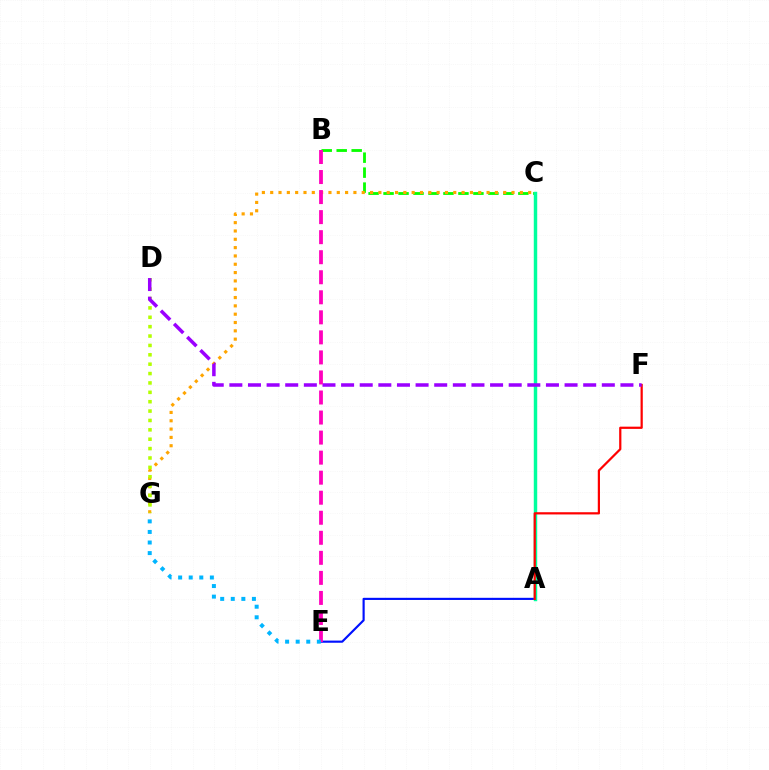{('A', 'E'): [{'color': '#0010ff', 'line_style': 'solid', 'thickness': 1.55}], ('B', 'C'): [{'color': '#08ff00', 'line_style': 'dashed', 'thickness': 2.03}], ('A', 'C'): [{'color': '#00ff9d', 'line_style': 'solid', 'thickness': 2.48}], ('C', 'G'): [{'color': '#ffa500', 'line_style': 'dotted', 'thickness': 2.26}], ('D', 'G'): [{'color': '#b3ff00', 'line_style': 'dotted', 'thickness': 2.55}], ('A', 'F'): [{'color': '#ff0000', 'line_style': 'solid', 'thickness': 1.6}], ('D', 'F'): [{'color': '#9b00ff', 'line_style': 'dashed', 'thickness': 2.53}], ('B', 'E'): [{'color': '#ff00bd', 'line_style': 'dashed', 'thickness': 2.72}], ('E', 'G'): [{'color': '#00b5ff', 'line_style': 'dotted', 'thickness': 2.87}]}